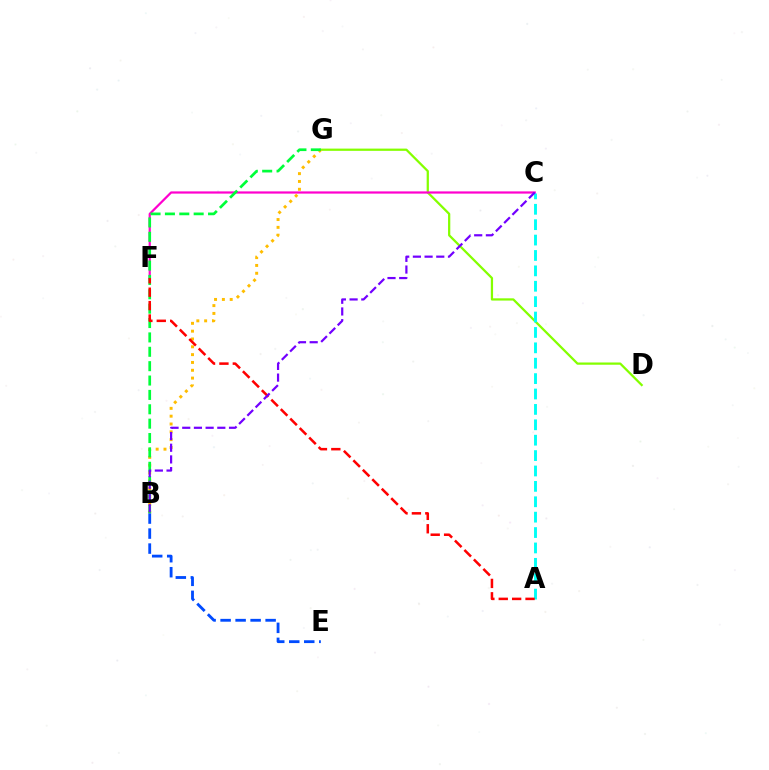{('D', 'G'): [{'color': '#84ff00', 'line_style': 'solid', 'thickness': 1.62}], ('C', 'F'): [{'color': '#ff00cf', 'line_style': 'solid', 'thickness': 1.6}], ('B', 'G'): [{'color': '#ffbd00', 'line_style': 'dotted', 'thickness': 2.13}, {'color': '#00ff39', 'line_style': 'dashed', 'thickness': 1.95}], ('A', 'C'): [{'color': '#00fff6', 'line_style': 'dashed', 'thickness': 2.09}], ('B', 'E'): [{'color': '#004bff', 'line_style': 'dashed', 'thickness': 2.04}], ('A', 'F'): [{'color': '#ff0000', 'line_style': 'dashed', 'thickness': 1.82}], ('B', 'C'): [{'color': '#7200ff', 'line_style': 'dashed', 'thickness': 1.59}]}